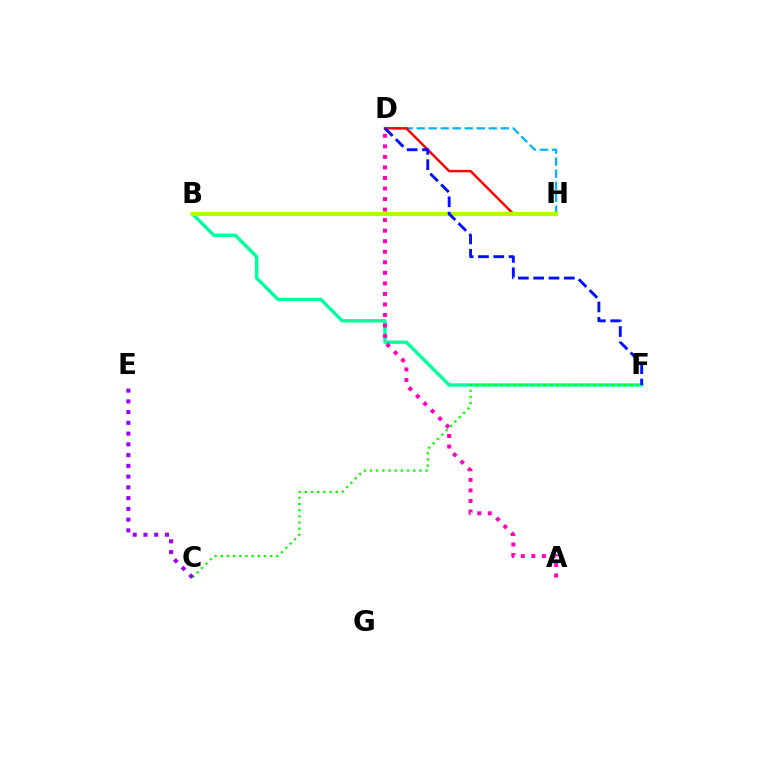{('B', 'F'): [{'color': '#00ff9d', 'line_style': 'solid', 'thickness': 2.43}], ('B', 'H'): [{'color': '#ffa500', 'line_style': 'dotted', 'thickness': 2.16}, {'color': '#b3ff00', 'line_style': 'solid', 'thickness': 2.93}], ('D', 'H'): [{'color': '#00b5ff', 'line_style': 'dashed', 'thickness': 1.63}, {'color': '#ff0000', 'line_style': 'solid', 'thickness': 1.77}], ('A', 'D'): [{'color': '#ff00bd', 'line_style': 'dotted', 'thickness': 2.86}], ('C', 'F'): [{'color': '#08ff00', 'line_style': 'dotted', 'thickness': 1.68}], ('C', 'E'): [{'color': '#9b00ff', 'line_style': 'dotted', 'thickness': 2.92}], ('D', 'F'): [{'color': '#0010ff', 'line_style': 'dashed', 'thickness': 2.08}]}